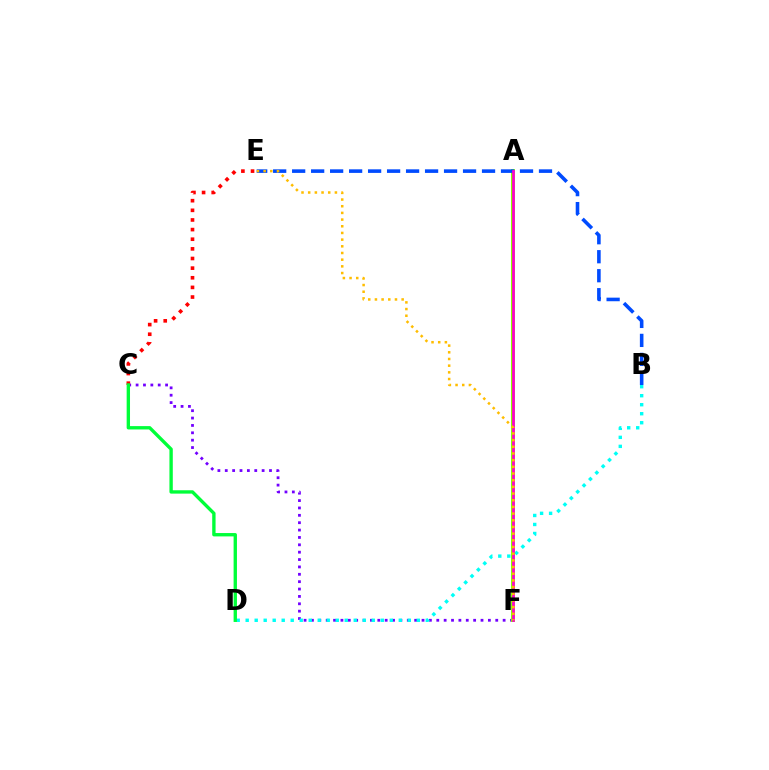{('C', 'F'): [{'color': '#7200ff', 'line_style': 'dotted', 'thickness': 2.0}], ('B', 'D'): [{'color': '#00fff6', 'line_style': 'dotted', 'thickness': 2.45}], ('A', 'F'): [{'color': '#84ff00', 'line_style': 'solid', 'thickness': 2.83}, {'color': '#ff00cf', 'line_style': 'solid', 'thickness': 1.96}], ('B', 'E'): [{'color': '#004bff', 'line_style': 'dashed', 'thickness': 2.58}], ('C', 'E'): [{'color': '#ff0000', 'line_style': 'dotted', 'thickness': 2.62}], ('C', 'D'): [{'color': '#00ff39', 'line_style': 'solid', 'thickness': 2.42}], ('E', 'F'): [{'color': '#ffbd00', 'line_style': 'dotted', 'thickness': 1.82}]}